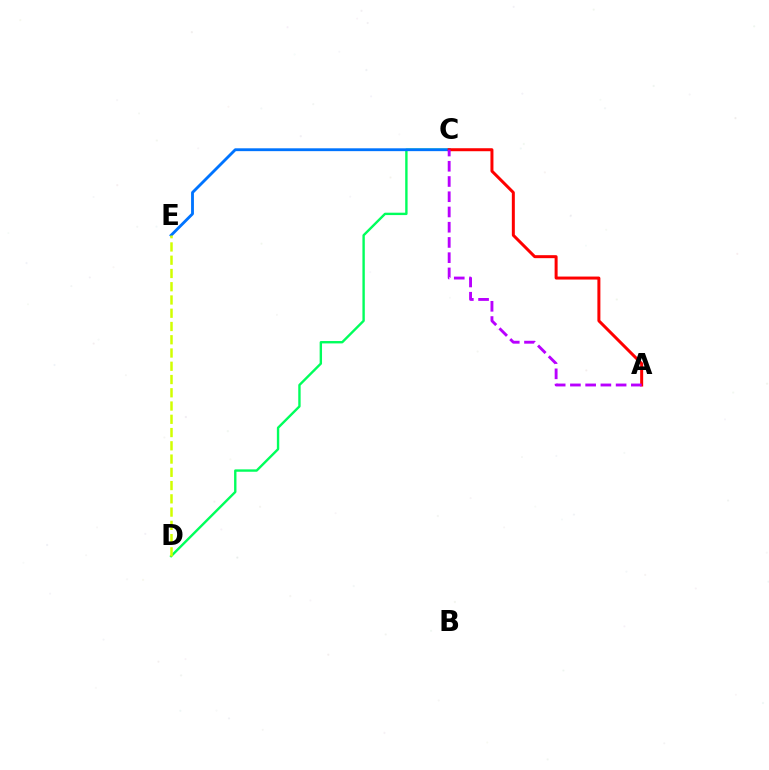{('C', 'D'): [{'color': '#00ff5c', 'line_style': 'solid', 'thickness': 1.72}], ('C', 'E'): [{'color': '#0074ff', 'line_style': 'solid', 'thickness': 2.05}], ('A', 'C'): [{'color': '#ff0000', 'line_style': 'solid', 'thickness': 2.16}, {'color': '#b900ff', 'line_style': 'dashed', 'thickness': 2.07}], ('D', 'E'): [{'color': '#d1ff00', 'line_style': 'dashed', 'thickness': 1.8}]}